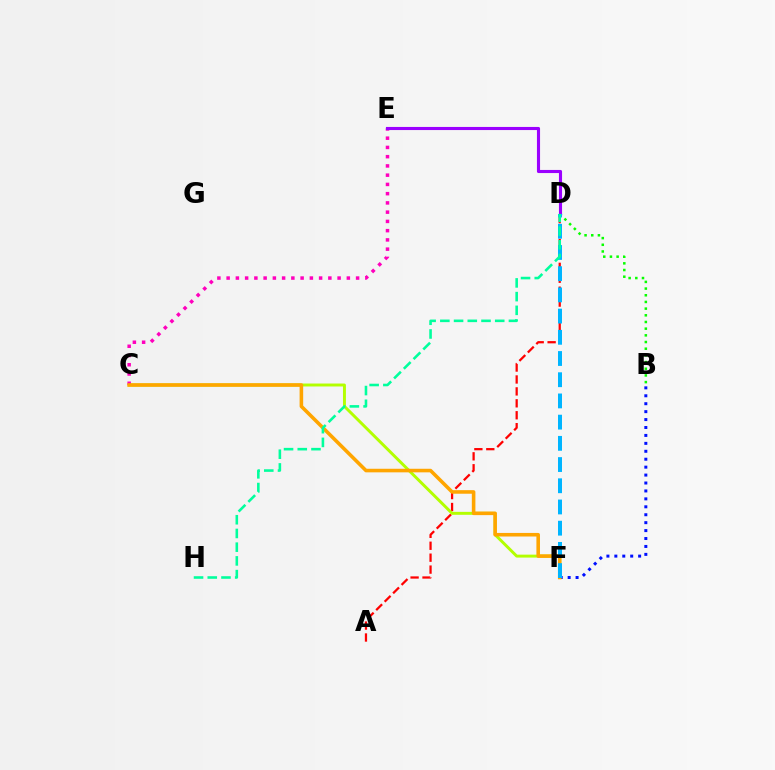{('B', 'F'): [{'color': '#0010ff', 'line_style': 'dotted', 'thickness': 2.15}], ('B', 'D'): [{'color': '#08ff00', 'line_style': 'dotted', 'thickness': 1.82}], ('A', 'D'): [{'color': '#ff0000', 'line_style': 'dashed', 'thickness': 1.62}], ('C', 'F'): [{'color': '#b3ff00', 'line_style': 'solid', 'thickness': 2.12}, {'color': '#ffa500', 'line_style': 'solid', 'thickness': 2.57}], ('C', 'E'): [{'color': '#ff00bd', 'line_style': 'dotted', 'thickness': 2.51}], ('D', 'E'): [{'color': '#9b00ff', 'line_style': 'solid', 'thickness': 2.24}], ('D', 'F'): [{'color': '#00b5ff', 'line_style': 'dashed', 'thickness': 2.88}], ('D', 'H'): [{'color': '#00ff9d', 'line_style': 'dashed', 'thickness': 1.86}]}